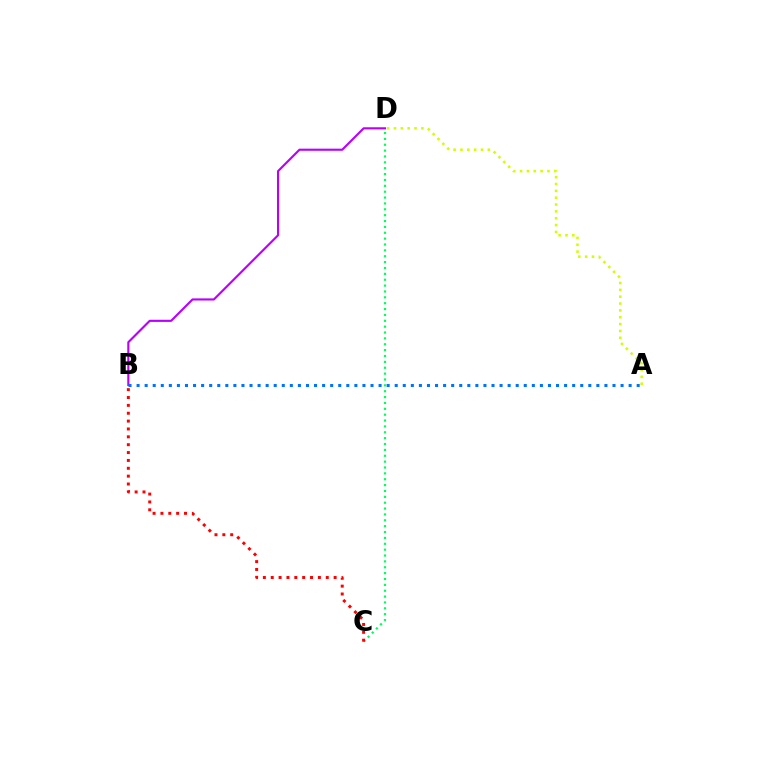{('B', 'D'): [{'color': '#b900ff', 'line_style': 'solid', 'thickness': 1.54}], ('A', 'B'): [{'color': '#0074ff', 'line_style': 'dotted', 'thickness': 2.19}], ('C', 'D'): [{'color': '#00ff5c', 'line_style': 'dotted', 'thickness': 1.59}], ('A', 'D'): [{'color': '#d1ff00', 'line_style': 'dotted', 'thickness': 1.86}], ('B', 'C'): [{'color': '#ff0000', 'line_style': 'dotted', 'thickness': 2.14}]}